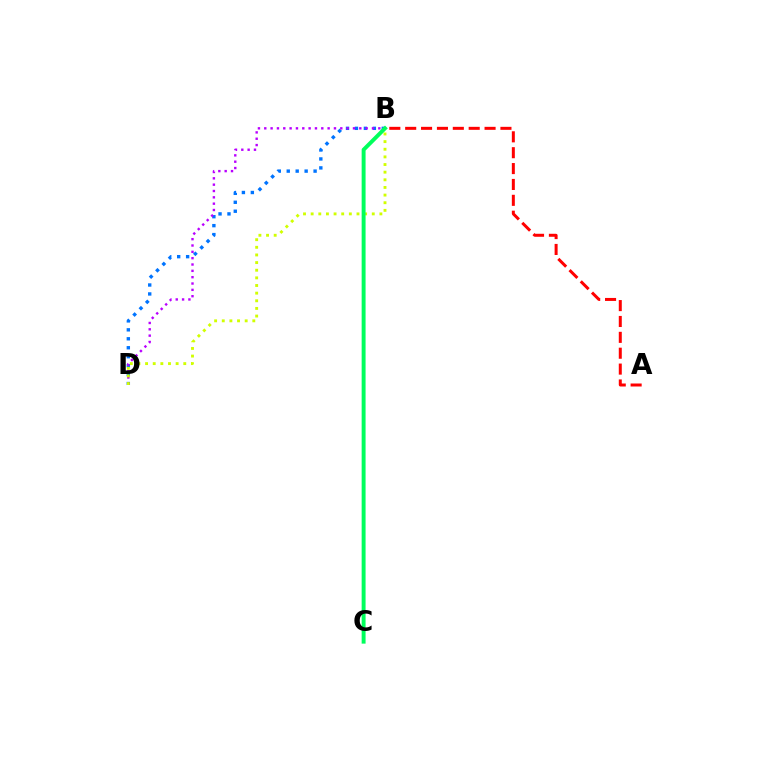{('B', 'D'): [{'color': '#0074ff', 'line_style': 'dotted', 'thickness': 2.43}, {'color': '#b900ff', 'line_style': 'dotted', 'thickness': 1.72}, {'color': '#d1ff00', 'line_style': 'dotted', 'thickness': 2.08}], ('A', 'B'): [{'color': '#ff0000', 'line_style': 'dashed', 'thickness': 2.16}], ('B', 'C'): [{'color': '#00ff5c', 'line_style': 'solid', 'thickness': 2.83}]}